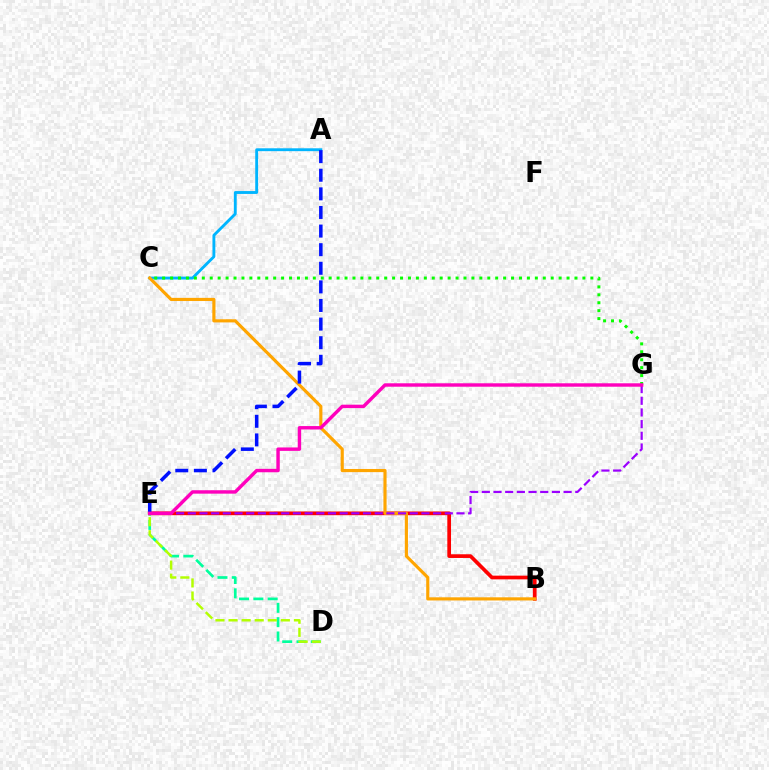{('D', 'E'): [{'color': '#00ff9d', 'line_style': 'dashed', 'thickness': 1.95}, {'color': '#b3ff00', 'line_style': 'dashed', 'thickness': 1.78}], ('B', 'E'): [{'color': '#ff0000', 'line_style': 'solid', 'thickness': 2.67}], ('A', 'C'): [{'color': '#00b5ff', 'line_style': 'solid', 'thickness': 2.07}], ('C', 'G'): [{'color': '#08ff00', 'line_style': 'dotted', 'thickness': 2.15}], ('B', 'C'): [{'color': '#ffa500', 'line_style': 'solid', 'thickness': 2.27}], ('E', 'G'): [{'color': '#9b00ff', 'line_style': 'dashed', 'thickness': 1.59}, {'color': '#ff00bd', 'line_style': 'solid', 'thickness': 2.46}], ('A', 'E'): [{'color': '#0010ff', 'line_style': 'dashed', 'thickness': 2.53}]}